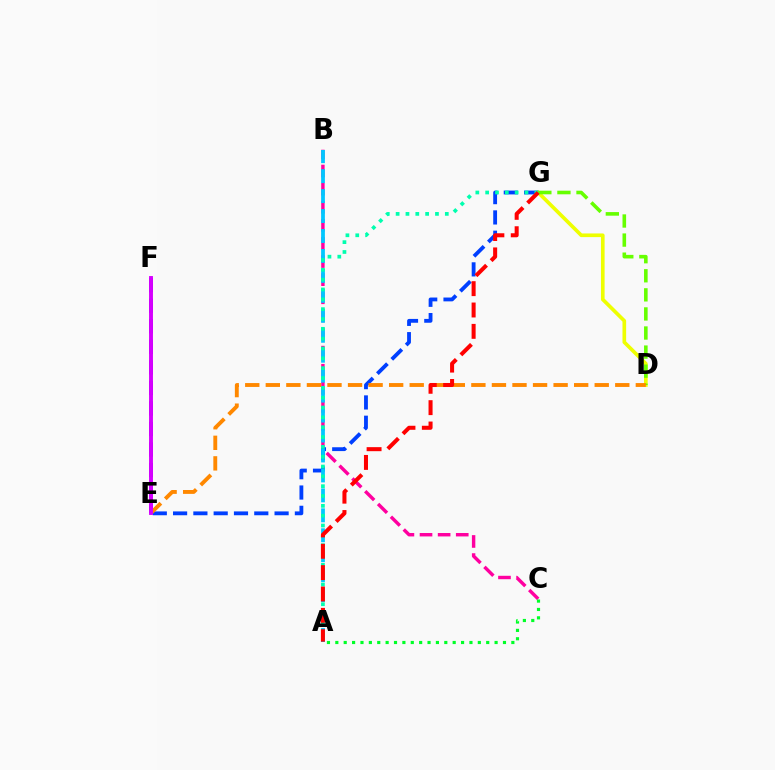{('D', 'G'): [{'color': '#eeff00', 'line_style': 'solid', 'thickness': 2.63}, {'color': '#66ff00', 'line_style': 'dashed', 'thickness': 2.59}], ('B', 'C'): [{'color': '#ff00a0', 'line_style': 'dashed', 'thickness': 2.46}], ('E', 'G'): [{'color': '#003fff', 'line_style': 'dashed', 'thickness': 2.76}], ('A', 'C'): [{'color': '#00ff27', 'line_style': 'dotted', 'thickness': 2.28}], ('A', 'B'): [{'color': '#00c7ff', 'line_style': 'dashed', 'thickness': 2.71}], ('E', 'F'): [{'color': '#4f00ff', 'line_style': 'dashed', 'thickness': 2.79}, {'color': '#d600ff', 'line_style': 'solid', 'thickness': 2.81}], ('A', 'G'): [{'color': '#00ffaf', 'line_style': 'dotted', 'thickness': 2.67}, {'color': '#ff0000', 'line_style': 'dashed', 'thickness': 2.9}], ('D', 'E'): [{'color': '#ff8800', 'line_style': 'dashed', 'thickness': 2.79}]}